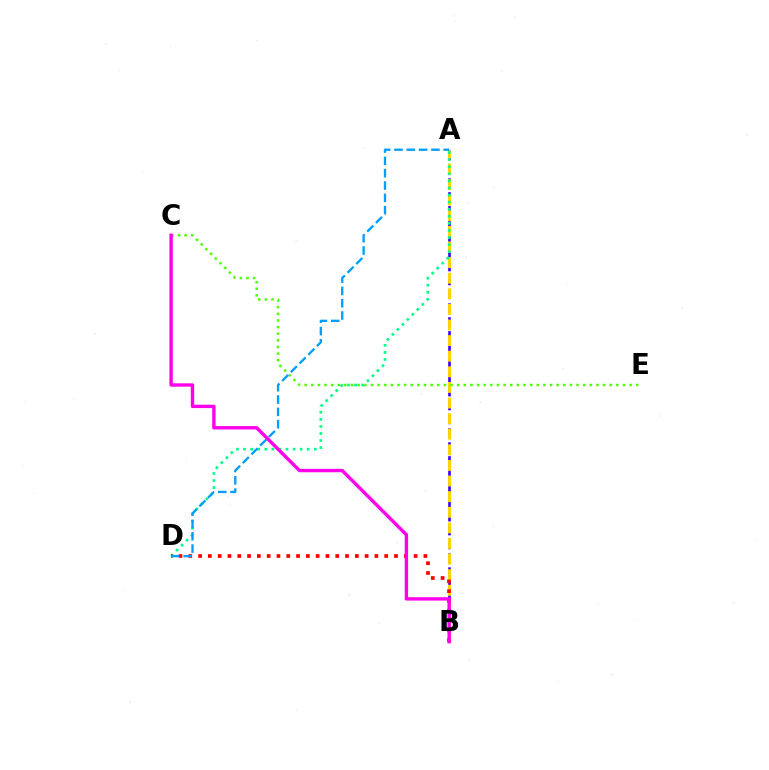{('A', 'B'): [{'color': '#3700ff', 'line_style': 'dashed', 'thickness': 1.89}, {'color': '#ffd500', 'line_style': 'dashed', 'thickness': 2.12}], ('C', 'E'): [{'color': '#4fff00', 'line_style': 'dotted', 'thickness': 1.8}], ('A', 'D'): [{'color': '#00ff86', 'line_style': 'dotted', 'thickness': 1.92}, {'color': '#009eff', 'line_style': 'dashed', 'thickness': 1.67}], ('B', 'D'): [{'color': '#ff0000', 'line_style': 'dotted', 'thickness': 2.66}], ('B', 'C'): [{'color': '#ff00ed', 'line_style': 'solid', 'thickness': 2.44}]}